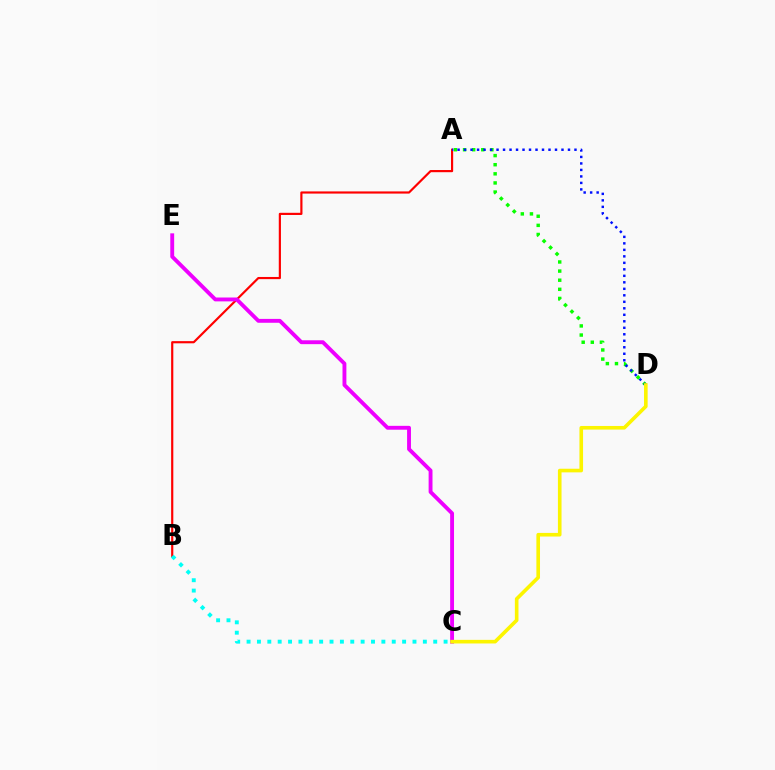{('A', 'B'): [{'color': '#ff0000', 'line_style': 'solid', 'thickness': 1.56}], ('A', 'D'): [{'color': '#08ff00', 'line_style': 'dotted', 'thickness': 2.48}, {'color': '#0010ff', 'line_style': 'dotted', 'thickness': 1.76}], ('C', 'E'): [{'color': '#ee00ff', 'line_style': 'solid', 'thickness': 2.79}], ('B', 'C'): [{'color': '#00fff6', 'line_style': 'dotted', 'thickness': 2.82}], ('C', 'D'): [{'color': '#fcf500', 'line_style': 'solid', 'thickness': 2.61}]}